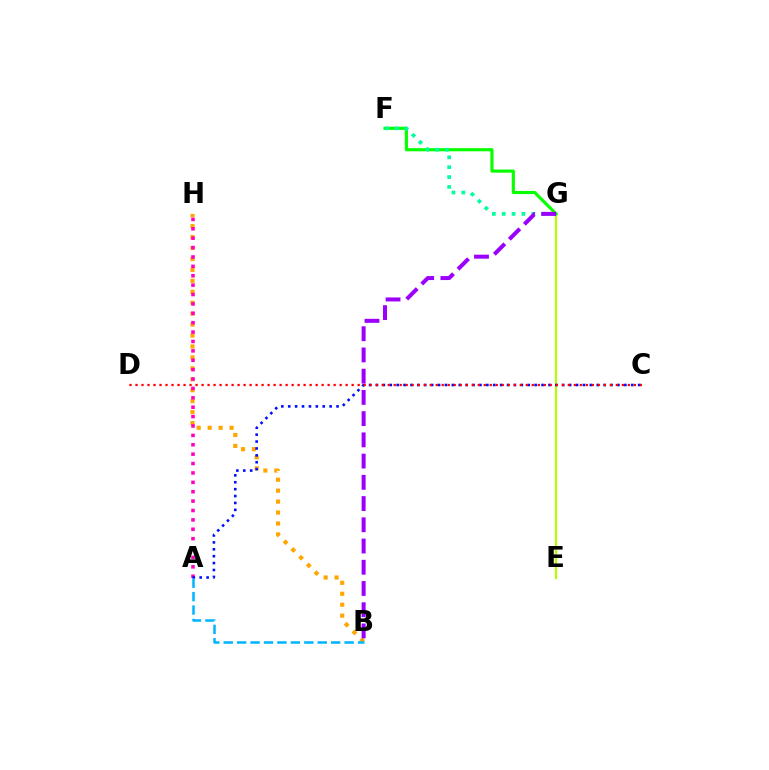{('B', 'H'): [{'color': '#ffa500', 'line_style': 'dotted', 'thickness': 2.97}], ('A', 'H'): [{'color': '#ff00bd', 'line_style': 'dotted', 'thickness': 2.55}], ('E', 'G'): [{'color': '#b3ff00', 'line_style': 'solid', 'thickness': 1.58}], ('F', 'G'): [{'color': '#08ff00', 'line_style': 'solid', 'thickness': 2.27}, {'color': '#00ff9d', 'line_style': 'dotted', 'thickness': 2.68}], ('A', 'C'): [{'color': '#0010ff', 'line_style': 'dotted', 'thickness': 1.87}], ('B', 'G'): [{'color': '#9b00ff', 'line_style': 'dashed', 'thickness': 2.88}], ('A', 'B'): [{'color': '#00b5ff', 'line_style': 'dashed', 'thickness': 1.82}], ('C', 'D'): [{'color': '#ff0000', 'line_style': 'dotted', 'thickness': 1.63}]}